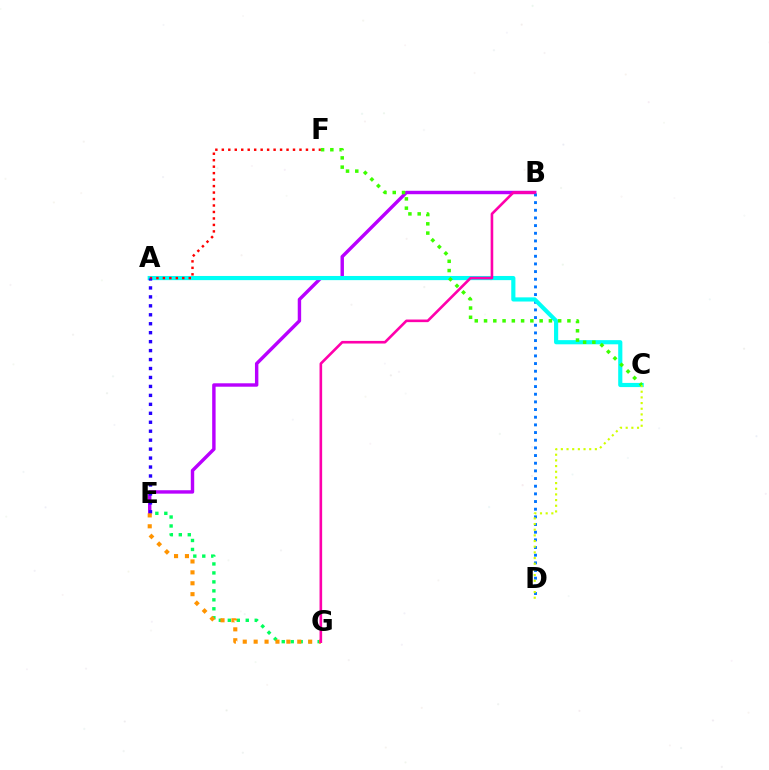{('E', 'G'): [{'color': '#00ff5c', 'line_style': 'dotted', 'thickness': 2.44}, {'color': '#ff9400', 'line_style': 'dotted', 'thickness': 2.96}], ('B', 'E'): [{'color': '#b900ff', 'line_style': 'solid', 'thickness': 2.46}], ('B', 'D'): [{'color': '#0074ff', 'line_style': 'dotted', 'thickness': 2.08}], ('A', 'C'): [{'color': '#00fff6', 'line_style': 'solid', 'thickness': 3.0}], ('A', 'F'): [{'color': '#ff0000', 'line_style': 'dotted', 'thickness': 1.76}], ('C', 'D'): [{'color': '#d1ff00', 'line_style': 'dotted', 'thickness': 1.54}], ('A', 'E'): [{'color': '#2500ff', 'line_style': 'dotted', 'thickness': 2.43}], ('C', 'F'): [{'color': '#3dff00', 'line_style': 'dotted', 'thickness': 2.52}], ('B', 'G'): [{'color': '#ff00ac', 'line_style': 'solid', 'thickness': 1.88}]}